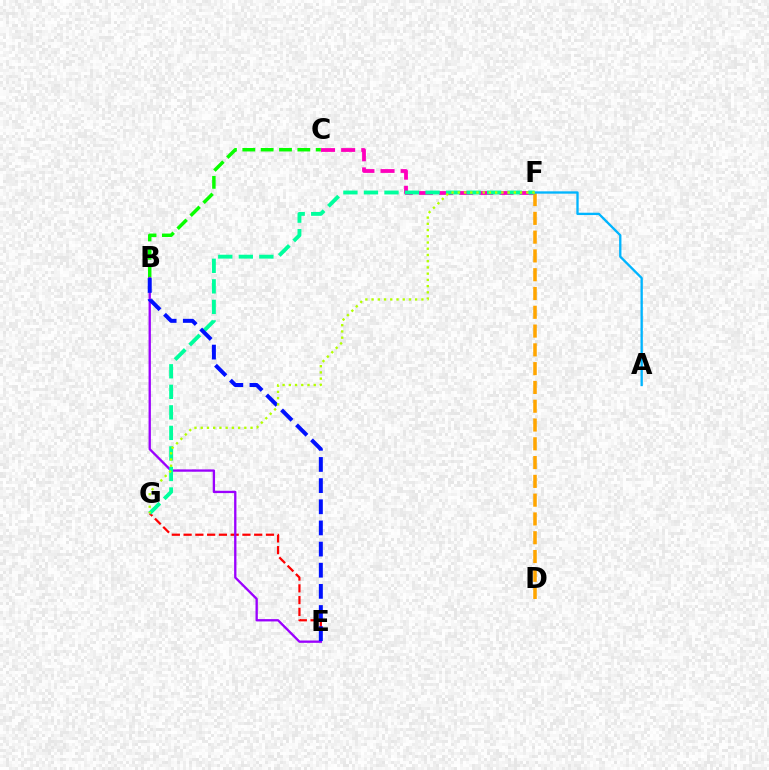{('D', 'F'): [{'color': '#ffa500', 'line_style': 'dashed', 'thickness': 2.55}], ('E', 'G'): [{'color': '#ff0000', 'line_style': 'dashed', 'thickness': 1.6}], ('A', 'F'): [{'color': '#00b5ff', 'line_style': 'solid', 'thickness': 1.68}], ('C', 'F'): [{'color': '#ff00bd', 'line_style': 'dashed', 'thickness': 2.73}], ('B', 'C'): [{'color': '#08ff00', 'line_style': 'dashed', 'thickness': 2.49}], ('B', 'E'): [{'color': '#9b00ff', 'line_style': 'solid', 'thickness': 1.67}, {'color': '#0010ff', 'line_style': 'dashed', 'thickness': 2.87}], ('F', 'G'): [{'color': '#00ff9d', 'line_style': 'dashed', 'thickness': 2.79}, {'color': '#b3ff00', 'line_style': 'dotted', 'thickness': 1.69}]}